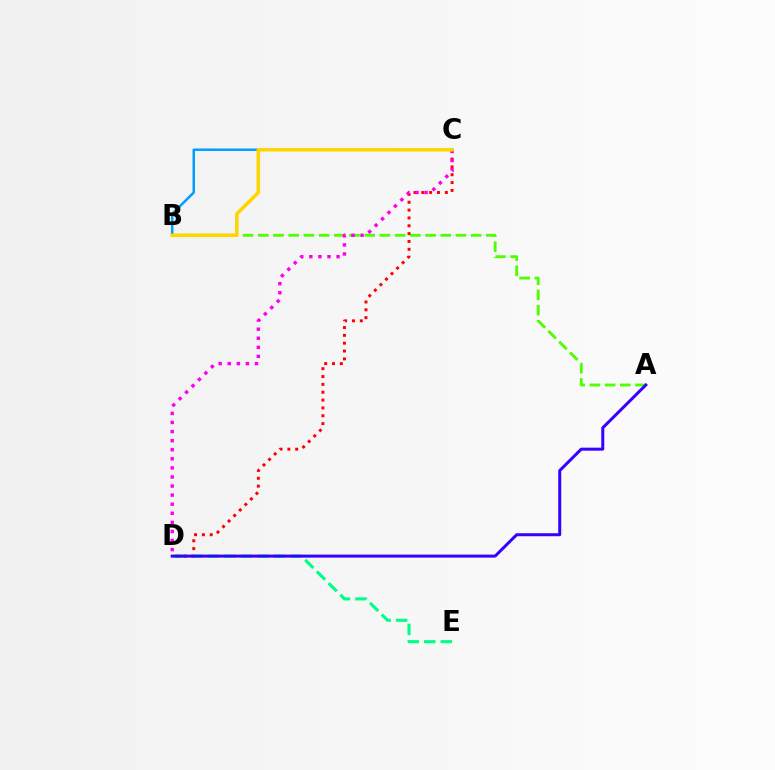{('A', 'B'): [{'color': '#4fff00', 'line_style': 'dashed', 'thickness': 2.07}], ('C', 'D'): [{'color': '#ff0000', 'line_style': 'dotted', 'thickness': 2.13}, {'color': '#ff00ed', 'line_style': 'dotted', 'thickness': 2.47}], ('D', 'E'): [{'color': '#00ff86', 'line_style': 'dashed', 'thickness': 2.24}], ('B', 'C'): [{'color': '#009eff', 'line_style': 'solid', 'thickness': 1.8}, {'color': '#ffd500', 'line_style': 'solid', 'thickness': 2.53}], ('A', 'D'): [{'color': '#3700ff', 'line_style': 'solid', 'thickness': 2.16}]}